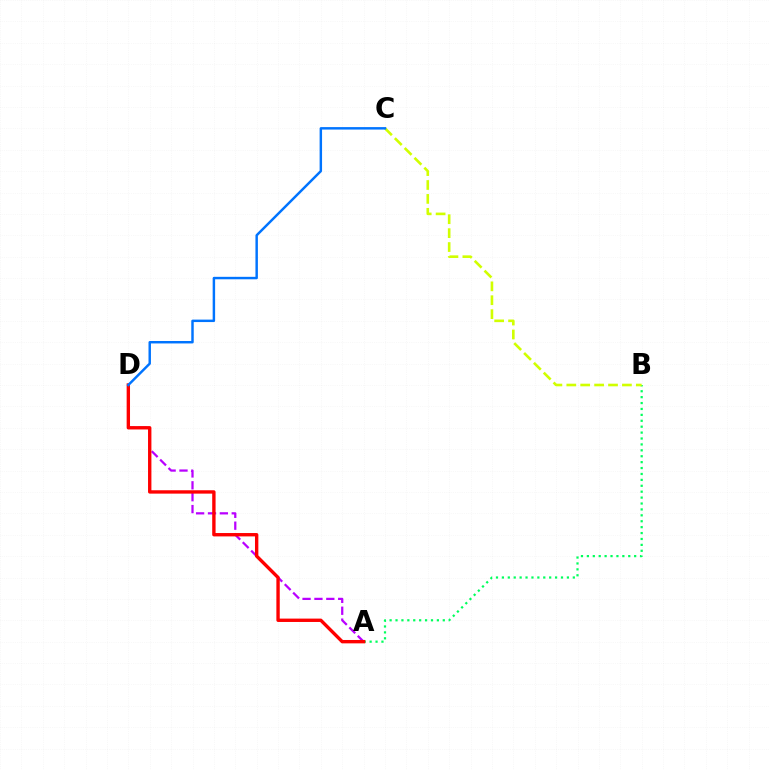{('A', 'B'): [{'color': '#00ff5c', 'line_style': 'dotted', 'thickness': 1.61}], ('A', 'D'): [{'color': '#b900ff', 'line_style': 'dashed', 'thickness': 1.61}, {'color': '#ff0000', 'line_style': 'solid', 'thickness': 2.43}], ('B', 'C'): [{'color': '#d1ff00', 'line_style': 'dashed', 'thickness': 1.89}], ('C', 'D'): [{'color': '#0074ff', 'line_style': 'solid', 'thickness': 1.77}]}